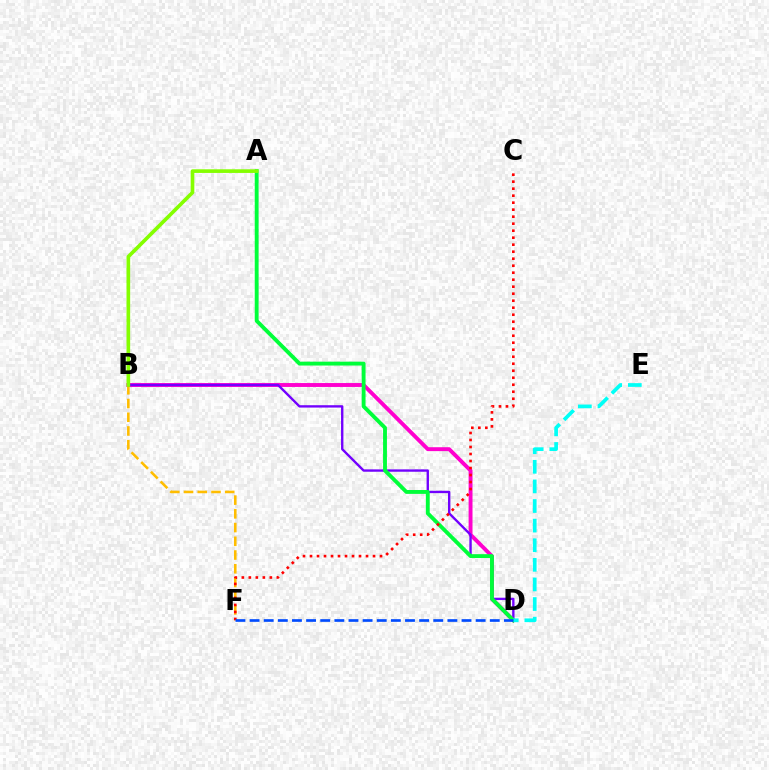{('B', 'D'): [{'color': '#ff00cf', 'line_style': 'solid', 'thickness': 2.81}, {'color': '#7200ff', 'line_style': 'solid', 'thickness': 1.7}], ('B', 'F'): [{'color': '#ffbd00', 'line_style': 'dashed', 'thickness': 1.87}], ('A', 'D'): [{'color': '#00ff39', 'line_style': 'solid', 'thickness': 2.78}], ('C', 'F'): [{'color': '#ff0000', 'line_style': 'dotted', 'thickness': 1.9}], ('D', 'E'): [{'color': '#00fff6', 'line_style': 'dashed', 'thickness': 2.66}], ('D', 'F'): [{'color': '#004bff', 'line_style': 'dashed', 'thickness': 1.92}], ('A', 'B'): [{'color': '#84ff00', 'line_style': 'solid', 'thickness': 2.62}]}